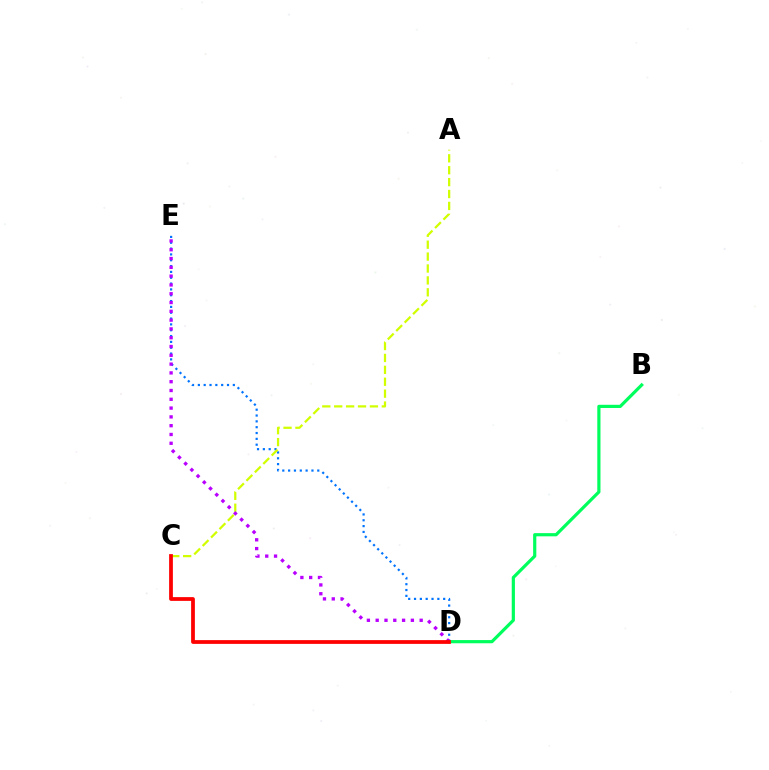{('B', 'D'): [{'color': '#00ff5c', 'line_style': 'solid', 'thickness': 2.3}], ('D', 'E'): [{'color': '#0074ff', 'line_style': 'dotted', 'thickness': 1.58}, {'color': '#b900ff', 'line_style': 'dotted', 'thickness': 2.39}], ('A', 'C'): [{'color': '#d1ff00', 'line_style': 'dashed', 'thickness': 1.62}], ('C', 'D'): [{'color': '#ff0000', 'line_style': 'solid', 'thickness': 2.7}]}